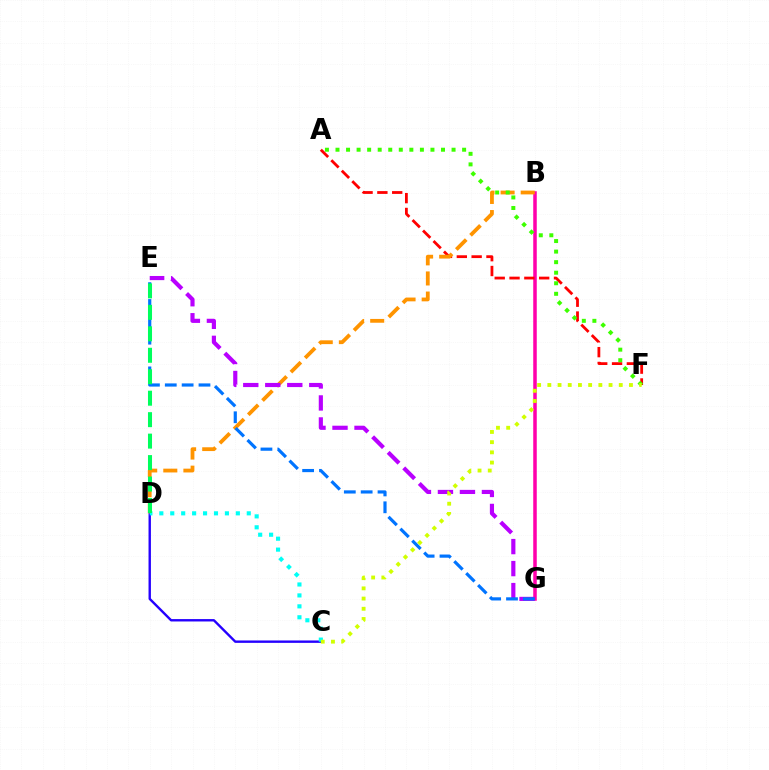{('C', 'D'): [{'color': '#2500ff', 'line_style': 'solid', 'thickness': 1.72}, {'color': '#00fff6', 'line_style': 'dotted', 'thickness': 2.97}], ('B', 'G'): [{'color': '#ff00ac', 'line_style': 'solid', 'thickness': 2.54}], ('A', 'F'): [{'color': '#ff0000', 'line_style': 'dashed', 'thickness': 2.01}, {'color': '#3dff00', 'line_style': 'dotted', 'thickness': 2.87}], ('B', 'D'): [{'color': '#ff9400', 'line_style': 'dashed', 'thickness': 2.73}], ('E', 'G'): [{'color': '#b900ff', 'line_style': 'dashed', 'thickness': 2.99}, {'color': '#0074ff', 'line_style': 'dashed', 'thickness': 2.29}], ('D', 'E'): [{'color': '#00ff5c', 'line_style': 'dashed', 'thickness': 2.92}], ('C', 'F'): [{'color': '#d1ff00', 'line_style': 'dotted', 'thickness': 2.77}]}